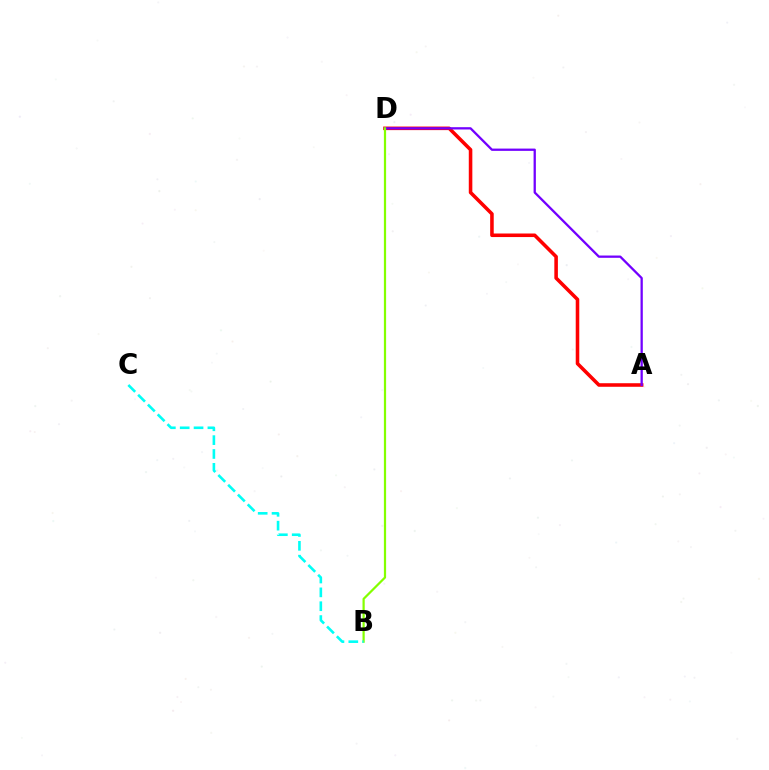{('A', 'D'): [{'color': '#ff0000', 'line_style': 'solid', 'thickness': 2.56}, {'color': '#7200ff', 'line_style': 'solid', 'thickness': 1.65}], ('B', 'D'): [{'color': '#84ff00', 'line_style': 'solid', 'thickness': 1.6}], ('B', 'C'): [{'color': '#00fff6', 'line_style': 'dashed', 'thickness': 1.88}]}